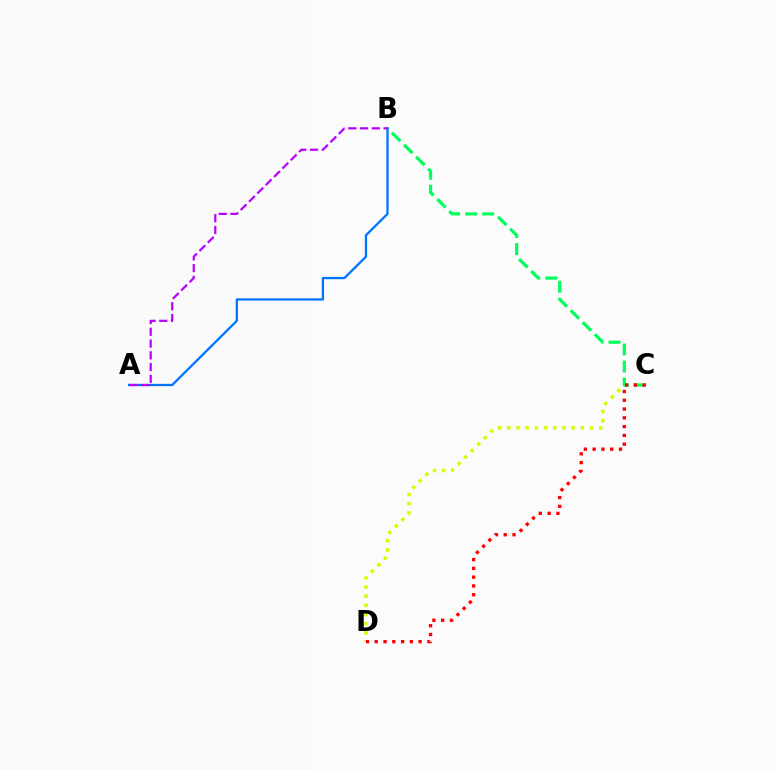{('C', 'D'): [{'color': '#d1ff00', 'line_style': 'dotted', 'thickness': 2.5}, {'color': '#ff0000', 'line_style': 'dotted', 'thickness': 2.39}], ('B', 'C'): [{'color': '#00ff5c', 'line_style': 'dashed', 'thickness': 2.31}], ('A', 'B'): [{'color': '#0074ff', 'line_style': 'solid', 'thickness': 1.64}, {'color': '#b900ff', 'line_style': 'dashed', 'thickness': 1.6}]}